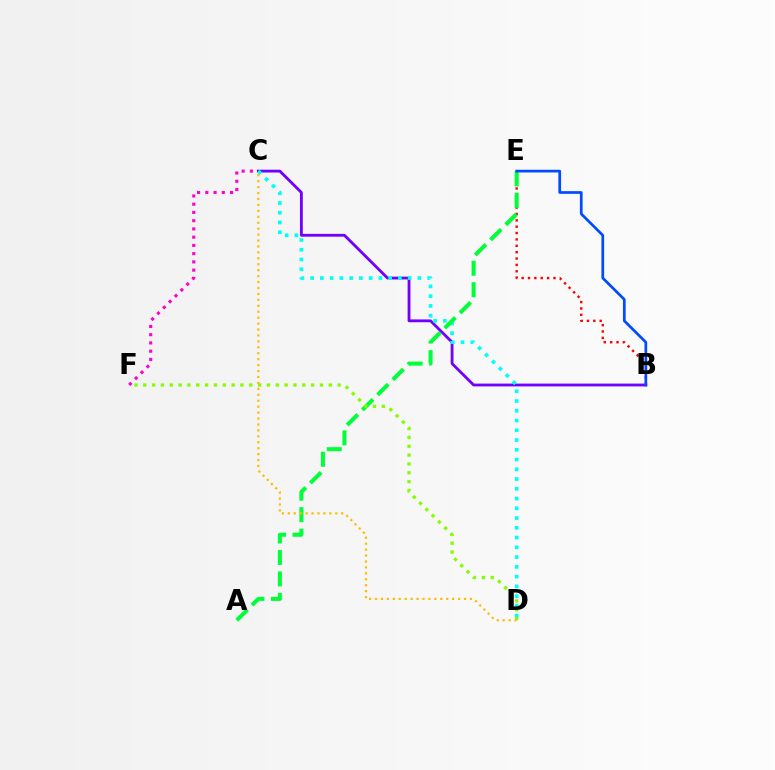{('B', 'C'): [{'color': '#7200ff', 'line_style': 'solid', 'thickness': 2.03}], ('C', 'F'): [{'color': '#ff00cf', 'line_style': 'dotted', 'thickness': 2.24}], ('C', 'D'): [{'color': '#00fff6', 'line_style': 'dotted', 'thickness': 2.65}, {'color': '#ffbd00', 'line_style': 'dotted', 'thickness': 1.61}], ('B', 'E'): [{'color': '#ff0000', 'line_style': 'dotted', 'thickness': 1.73}, {'color': '#004bff', 'line_style': 'solid', 'thickness': 1.95}], ('A', 'E'): [{'color': '#00ff39', 'line_style': 'dashed', 'thickness': 2.91}], ('D', 'F'): [{'color': '#84ff00', 'line_style': 'dotted', 'thickness': 2.4}]}